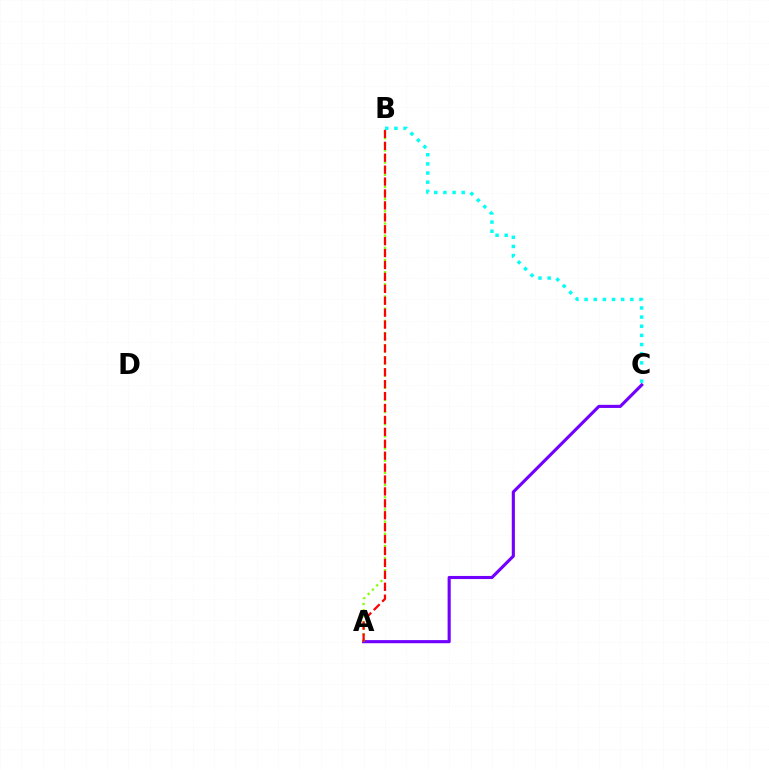{('A', 'C'): [{'color': '#7200ff', 'line_style': 'solid', 'thickness': 2.24}], ('A', 'B'): [{'color': '#84ff00', 'line_style': 'dotted', 'thickness': 1.65}, {'color': '#ff0000', 'line_style': 'dashed', 'thickness': 1.62}], ('B', 'C'): [{'color': '#00fff6', 'line_style': 'dotted', 'thickness': 2.49}]}